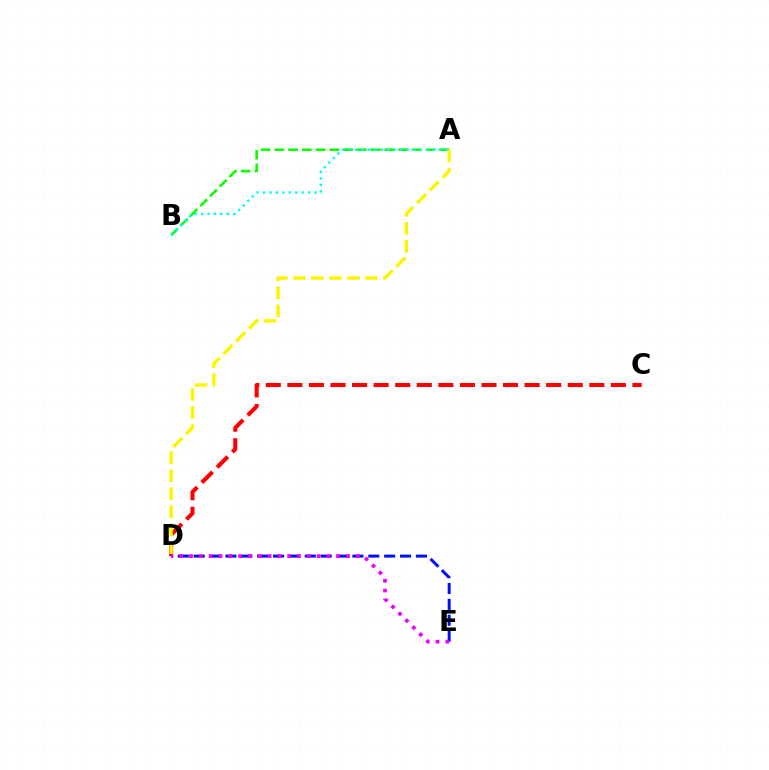{('A', 'B'): [{'color': '#08ff00', 'line_style': 'dashed', 'thickness': 1.87}, {'color': '#00fff6', 'line_style': 'dotted', 'thickness': 1.75}], ('C', 'D'): [{'color': '#ff0000', 'line_style': 'dashed', 'thickness': 2.93}], ('D', 'E'): [{'color': '#0010ff', 'line_style': 'dashed', 'thickness': 2.16}, {'color': '#ee00ff', 'line_style': 'dotted', 'thickness': 2.67}], ('A', 'D'): [{'color': '#fcf500', 'line_style': 'dashed', 'thickness': 2.45}]}